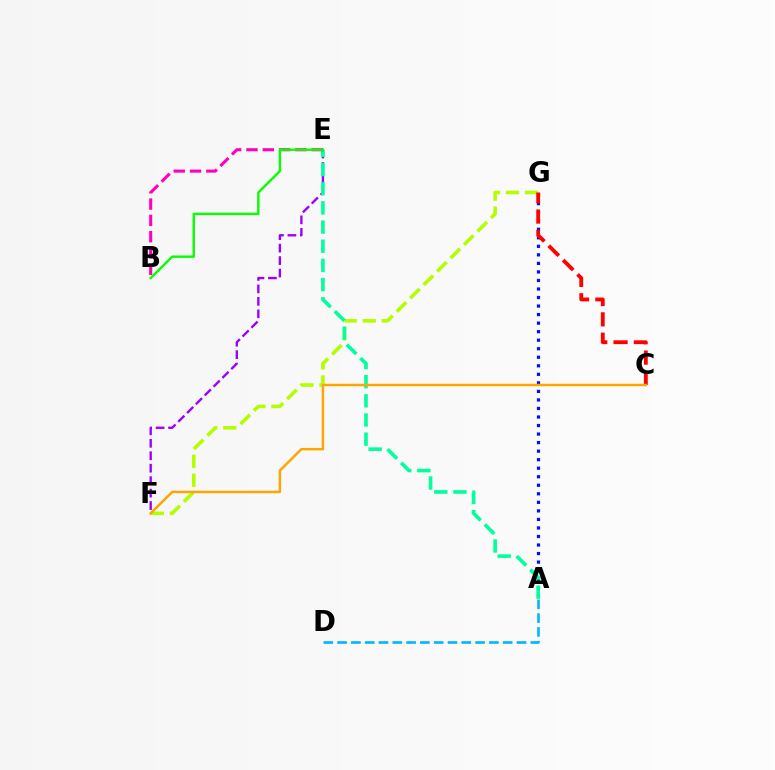{('A', 'G'): [{'color': '#0010ff', 'line_style': 'dotted', 'thickness': 2.32}], ('A', 'D'): [{'color': '#00b5ff', 'line_style': 'dashed', 'thickness': 1.87}], ('E', 'F'): [{'color': '#9b00ff', 'line_style': 'dashed', 'thickness': 1.69}], ('F', 'G'): [{'color': '#b3ff00', 'line_style': 'dashed', 'thickness': 2.58}], ('C', 'G'): [{'color': '#ff0000', 'line_style': 'dashed', 'thickness': 2.76}], ('A', 'E'): [{'color': '#00ff9d', 'line_style': 'dashed', 'thickness': 2.6}], ('B', 'E'): [{'color': '#ff00bd', 'line_style': 'dashed', 'thickness': 2.22}, {'color': '#08ff00', 'line_style': 'solid', 'thickness': 1.73}], ('C', 'F'): [{'color': '#ffa500', 'line_style': 'solid', 'thickness': 1.78}]}